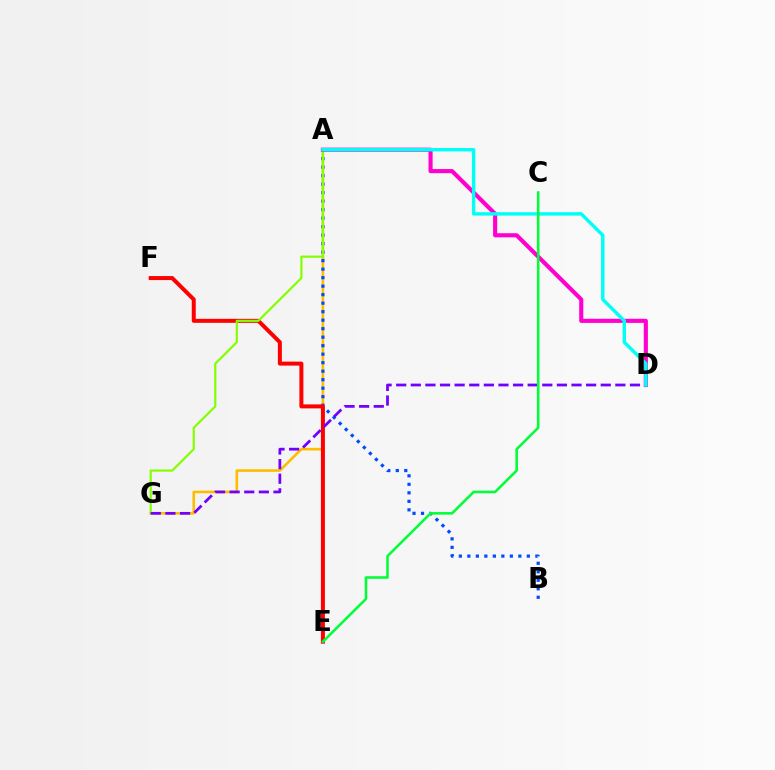{('A', 'G'): [{'color': '#ffbd00', 'line_style': 'solid', 'thickness': 1.88}, {'color': '#84ff00', 'line_style': 'solid', 'thickness': 1.58}], ('A', 'B'): [{'color': '#004bff', 'line_style': 'dotted', 'thickness': 2.31}], ('E', 'F'): [{'color': '#ff0000', 'line_style': 'solid', 'thickness': 2.87}], ('A', 'D'): [{'color': '#ff00cf', 'line_style': 'solid', 'thickness': 2.97}, {'color': '#00fff6', 'line_style': 'solid', 'thickness': 2.46}], ('D', 'G'): [{'color': '#7200ff', 'line_style': 'dashed', 'thickness': 1.98}], ('C', 'E'): [{'color': '#00ff39', 'line_style': 'solid', 'thickness': 1.84}]}